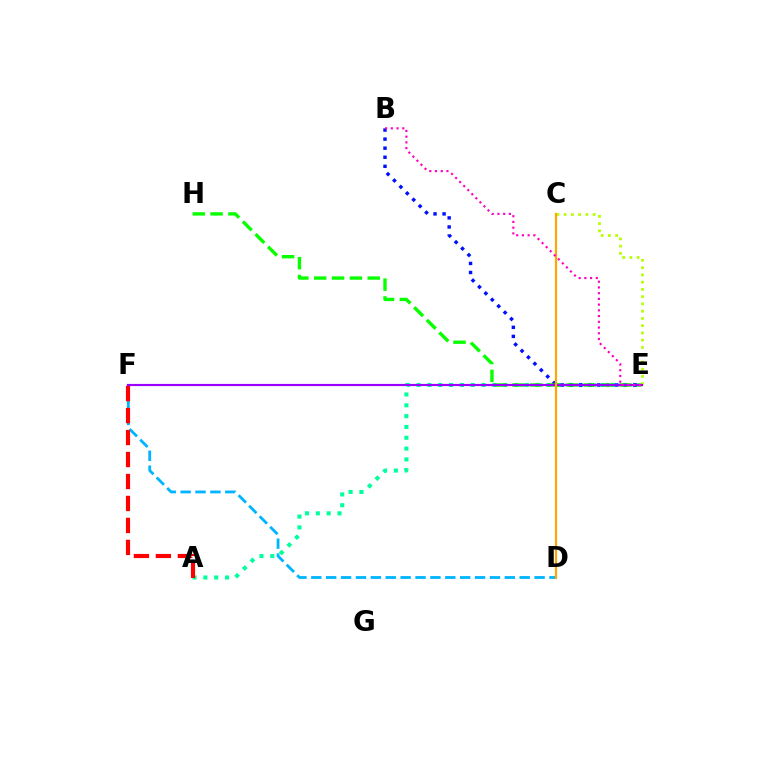{('A', 'E'): [{'color': '#00ff9d', 'line_style': 'dotted', 'thickness': 2.94}], ('B', 'E'): [{'color': '#0010ff', 'line_style': 'dotted', 'thickness': 2.46}, {'color': '#ff00bd', 'line_style': 'dotted', 'thickness': 1.56}], ('E', 'H'): [{'color': '#08ff00', 'line_style': 'dashed', 'thickness': 2.42}], ('C', 'E'): [{'color': '#b3ff00', 'line_style': 'dotted', 'thickness': 1.97}], ('D', 'F'): [{'color': '#00b5ff', 'line_style': 'dashed', 'thickness': 2.02}], ('A', 'F'): [{'color': '#ff0000', 'line_style': 'dashed', 'thickness': 2.99}], ('E', 'F'): [{'color': '#9b00ff', 'line_style': 'solid', 'thickness': 1.57}], ('C', 'D'): [{'color': '#ffa500', 'line_style': 'solid', 'thickness': 1.56}]}